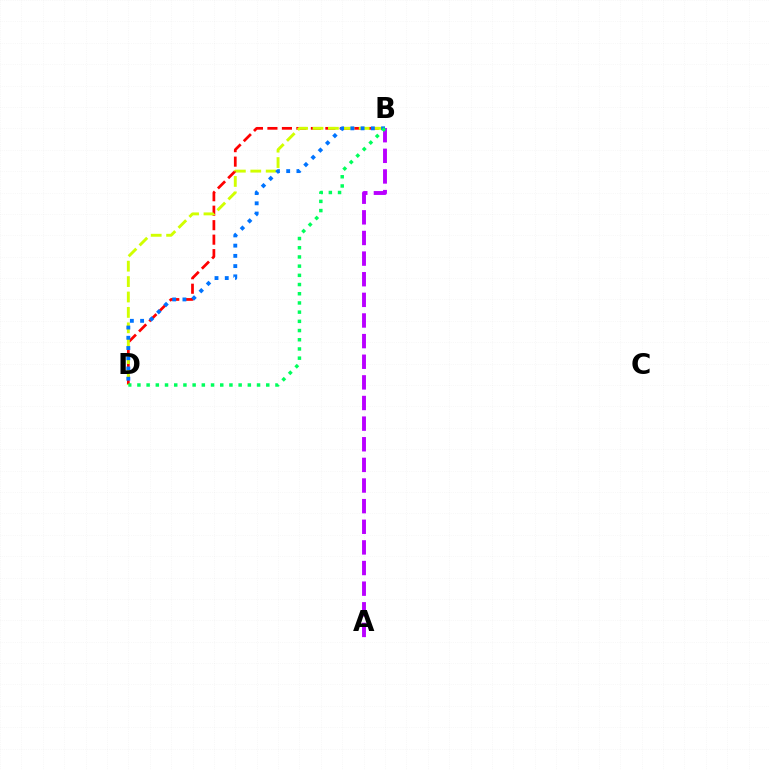{('B', 'D'): [{'color': '#ff0000', 'line_style': 'dashed', 'thickness': 1.97}, {'color': '#d1ff00', 'line_style': 'dashed', 'thickness': 2.09}, {'color': '#0074ff', 'line_style': 'dotted', 'thickness': 2.78}, {'color': '#00ff5c', 'line_style': 'dotted', 'thickness': 2.5}], ('A', 'B'): [{'color': '#b900ff', 'line_style': 'dashed', 'thickness': 2.8}]}